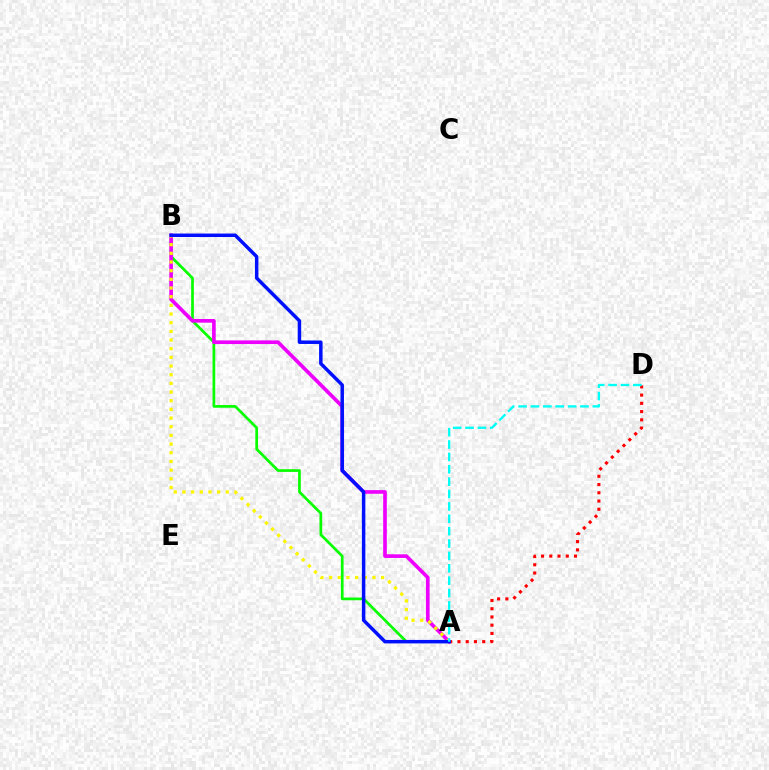{('A', 'B'): [{'color': '#08ff00', 'line_style': 'solid', 'thickness': 1.95}, {'color': '#ee00ff', 'line_style': 'solid', 'thickness': 2.63}, {'color': '#fcf500', 'line_style': 'dotted', 'thickness': 2.36}, {'color': '#0010ff', 'line_style': 'solid', 'thickness': 2.5}], ('A', 'D'): [{'color': '#ff0000', 'line_style': 'dotted', 'thickness': 2.24}, {'color': '#00fff6', 'line_style': 'dashed', 'thickness': 1.68}]}